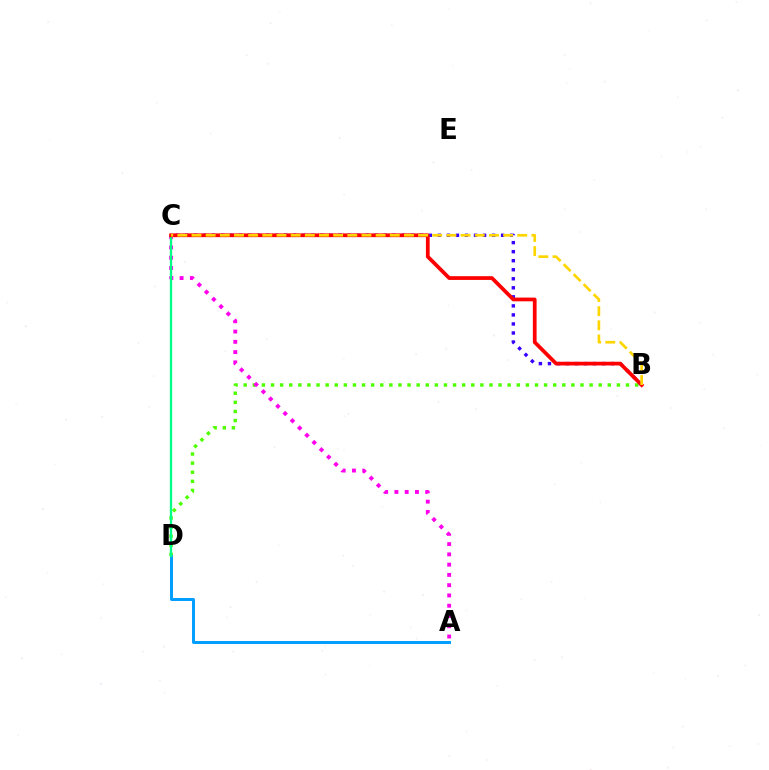{('B', 'D'): [{'color': '#4fff00', 'line_style': 'dotted', 'thickness': 2.47}], ('B', 'C'): [{'color': '#3700ff', 'line_style': 'dotted', 'thickness': 2.45}, {'color': '#ff0000', 'line_style': 'solid', 'thickness': 2.69}, {'color': '#ffd500', 'line_style': 'dashed', 'thickness': 1.92}], ('A', 'D'): [{'color': '#009eff', 'line_style': 'solid', 'thickness': 2.13}], ('A', 'C'): [{'color': '#ff00ed', 'line_style': 'dotted', 'thickness': 2.79}], ('C', 'D'): [{'color': '#00ff86', 'line_style': 'solid', 'thickness': 1.67}]}